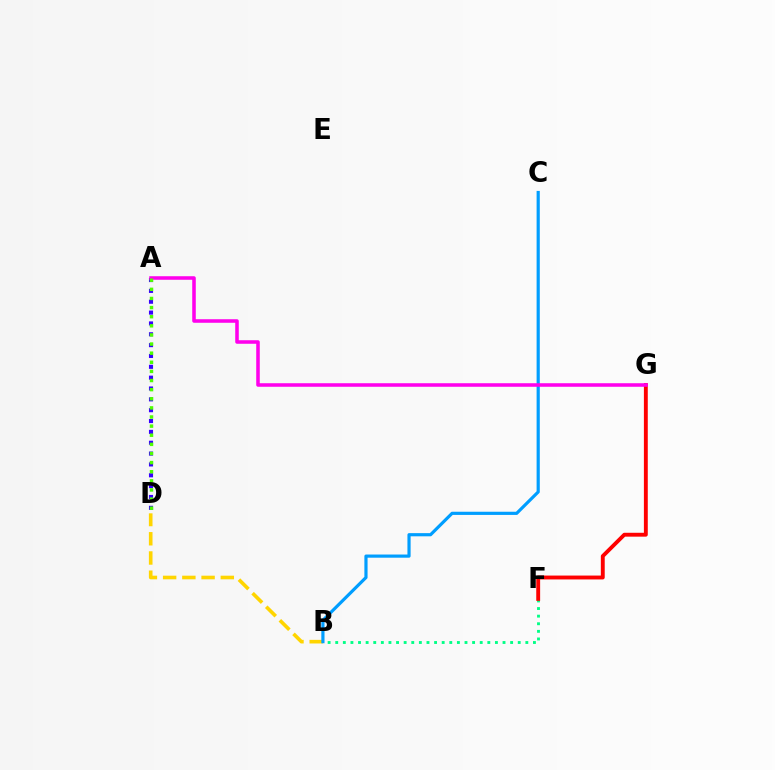{('B', 'D'): [{'color': '#ffd500', 'line_style': 'dashed', 'thickness': 2.61}], ('B', 'F'): [{'color': '#00ff86', 'line_style': 'dotted', 'thickness': 2.07}], ('B', 'C'): [{'color': '#009eff', 'line_style': 'solid', 'thickness': 2.29}], ('A', 'D'): [{'color': '#3700ff', 'line_style': 'dotted', 'thickness': 2.95}, {'color': '#4fff00', 'line_style': 'dotted', 'thickness': 2.48}], ('F', 'G'): [{'color': '#ff0000', 'line_style': 'solid', 'thickness': 2.79}], ('A', 'G'): [{'color': '#ff00ed', 'line_style': 'solid', 'thickness': 2.55}]}